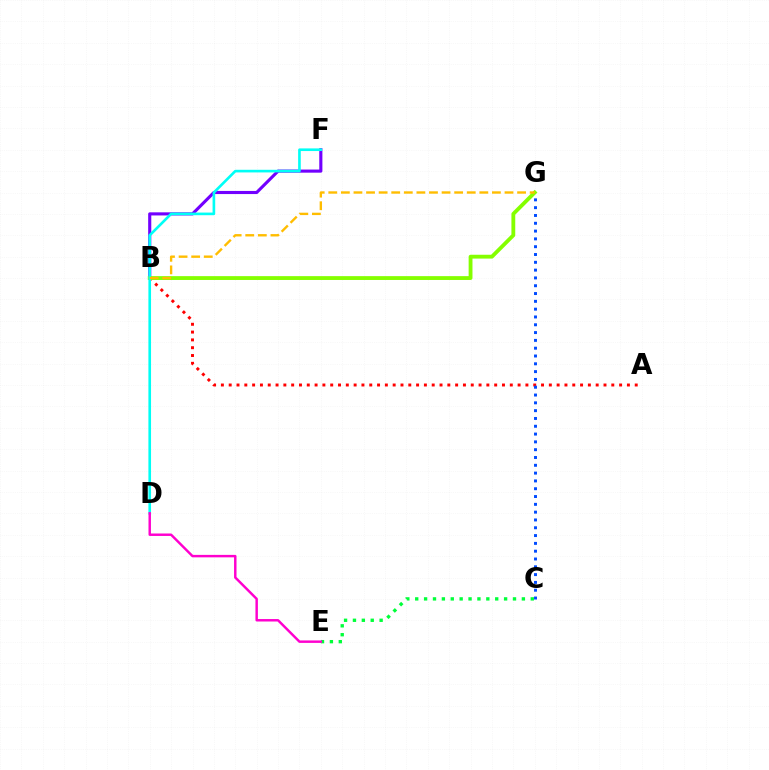{('A', 'B'): [{'color': '#ff0000', 'line_style': 'dotted', 'thickness': 2.12}], ('B', 'F'): [{'color': '#7200ff', 'line_style': 'solid', 'thickness': 2.24}], ('B', 'G'): [{'color': '#84ff00', 'line_style': 'solid', 'thickness': 2.76}, {'color': '#ffbd00', 'line_style': 'dashed', 'thickness': 1.71}], ('D', 'F'): [{'color': '#00fff6', 'line_style': 'solid', 'thickness': 1.9}], ('C', 'E'): [{'color': '#00ff39', 'line_style': 'dotted', 'thickness': 2.42}], ('C', 'G'): [{'color': '#004bff', 'line_style': 'dotted', 'thickness': 2.12}], ('D', 'E'): [{'color': '#ff00cf', 'line_style': 'solid', 'thickness': 1.77}]}